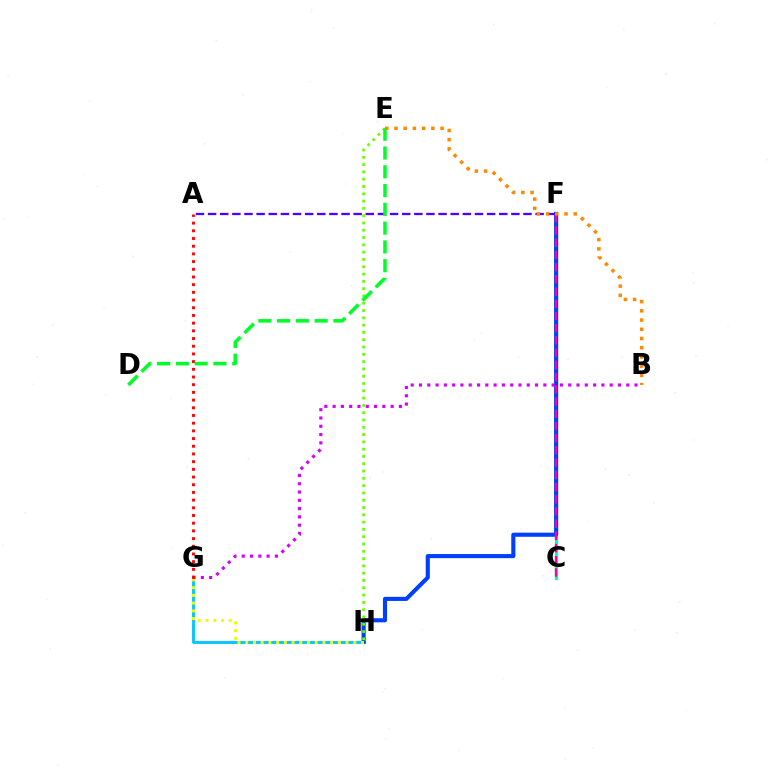{('C', 'F'): [{'color': '#00ffaf', 'line_style': 'solid', 'thickness': 2.34}, {'color': '#ff00a0', 'line_style': 'dashed', 'thickness': 1.66}], ('G', 'H'): [{'color': '#00c7ff', 'line_style': 'solid', 'thickness': 2.06}, {'color': '#eeff00', 'line_style': 'dotted', 'thickness': 2.1}], ('F', 'H'): [{'color': '#003fff', 'line_style': 'solid', 'thickness': 2.96}], ('A', 'F'): [{'color': '#4f00ff', 'line_style': 'dashed', 'thickness': 1.65}], ('E', 'H'): [{'color': '#66ff00', 'line_style': 'dotted', 'thickness': 1.98}], ('B', 'G'): [{'color': '#d600ff', 'line_style': 'dotted', 'thickness': 2.25}], ('A', 'G'): [{'color': '#ff0000', 'line_style': 'dotted', 'thickness': 2.09}], ('D', 'E'): [{'color': '#00ff27', 'line_style': 'dashed', 'thickness': 2.55}], ('B', 'E'): [{'color': '#ff8800', 'line_style': 'dotted', 'thickness': 2.51}]}